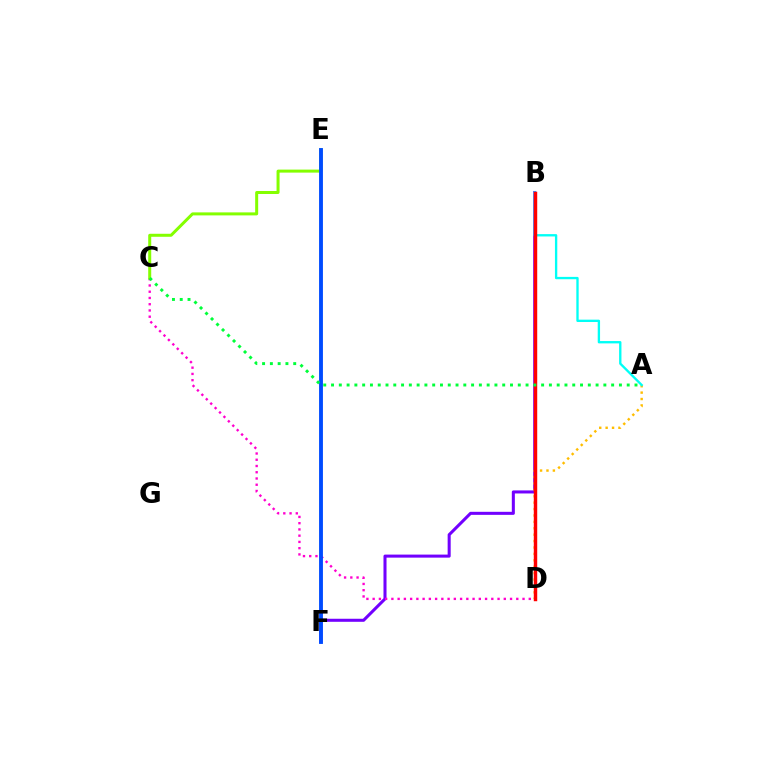{('B', 'F'): [{'color': '#7200ff', 'line_style': 'solid', 'thickness': 2.19}], ('A', 'D'): [{'color': '#ffbd00', 'line_style': 'dotted', 'thickness': 1.74}], ('C', 'D'): [{'color': '#ff00cf', 'line_style': 'dotted', 'thickness': 1.7}], ('C', 'E'): [{'color': '#84ff00', 'line_style': 'solid', 'thickness': 2.16}], ('A', 'B'): [{'color': '#00fff6', 'line_style': 'solid', 'thickness': 1.68}], ('E', 'F'): [{'color': '#004bff', 'line_style': 'solid', 'thickness': 2.78}], ('B', 'D'): [{'color': '#ff0000', 'line_style': 'solid', 'thickness': 2.47}], ('A', 'C'): [{'color': '#00ff39', 'line_style': 'dotted', 'thickness': 2.11}]}